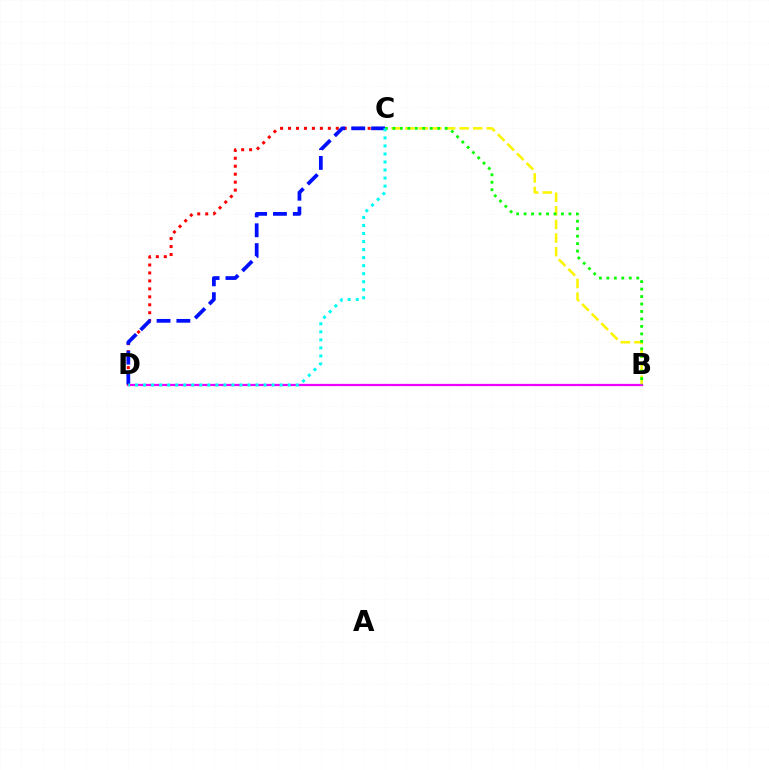{('B', 'C'): [{'color': '#fcf500', 'line_style': 'dashed', 'thickness': 1.85}, {'color': '#08ff00', 'line_style': 'dotted', 'thickness': 2.03}], ('B', 'D'): [{'color': '#ee00ff', 'line_style': 'solid', 'thickness': 1.62}], ('C', 'D'): [{'color': '#ff0000', 'line_style': 'dotted', 'thickness': 2.16}, {'color': '#0010ff', 'line_style': 'dashed', 'thickness': 2.69}, {'color': '#00fff6', 'line_style': 'dotted', 'thickness': 2.18}]}